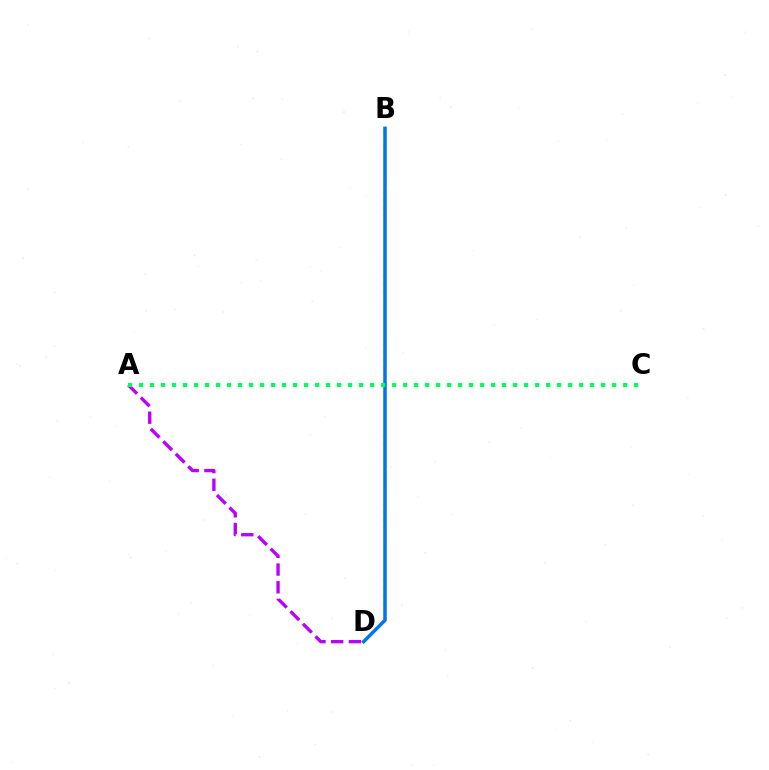{('B', 'D'): [{'color': '#ff0000', 'line_style': 'dotted', 'thickness': 2.07}, {'color': '#d1ff00', 'line_style': 'solid', 'thickness': 2.57}, {'color': '#0074ff', 'line_style': 'solid', 'thickness': 2.43}], ('A', 'D'): [{'color': '#b900ff', 'line_style': 'dashed', 'thickness': 2.4}], ('A', 'C'): [{'color': '#00ff5c', 'line_style': 'dotted', 'thickness': 2.99}]}